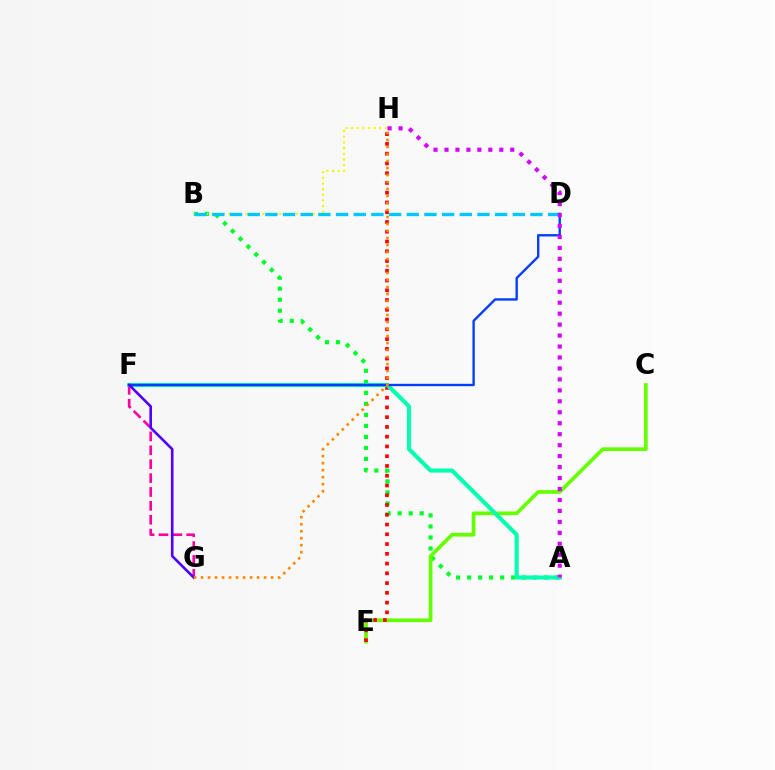{('A', 'B'): [{'color': '#00ff27', 'line_style': 'dotted', 'thickness': 2.99}], ('F', 'G'): [{'color': '#ff00a0', 'line_style': 'dashed', 'thickness': 1.89}, {'color': '#4f00ff', 'line_style': 'solid', 'thickness': 1.88}], ('C', 'E'): [{'color': '#66ff00', 'line_style': 'solid', 'thickness': 2.67}], ('B', 'H'): [{'color': '#eeff00', 'line_style': 'dotted', 'thickness': 1.53}], ('E', 'H'): [{'color': '#ff0000', 'line_style': 'dotted', 'thickness': 2.65}], ('A', 'F'): [{'color': '#00ffaf', 'line_style': 'solid', 'thickness': 2.94}], ('B', 'D'): [{'color': '#00c7ff', 'line_style': 'dashed', 'thickness': 2.4}], ('D', 'F'): [{'color': '#003fff', 'line_style': 'solid', 'thickness': 1.71}], ('A', 'H'): [{'color': '#d600ff', 'line_style': 'dotted', 'thickness': 2.98}], ('G', 'H'): [{'color': '#ff8800', 'line_style': 'dotted', 'thickness': 1.9}]}